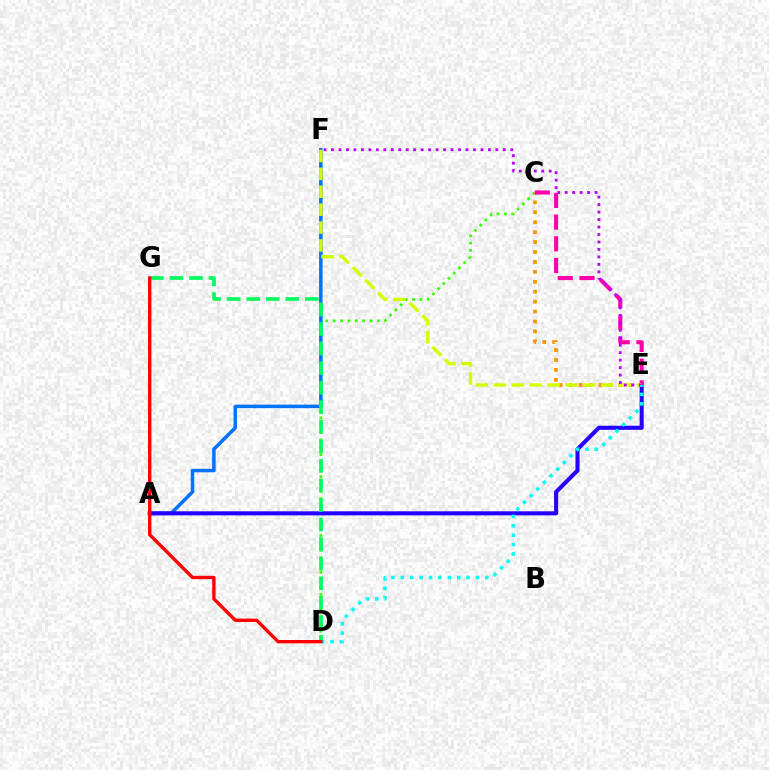{('C', 'D'): [{'color': '#3dff00', 'line_style': 'dotted', 'thickness': 2.0}], ('A', 'F'): [{'color': '#0074ff', 'line_style': 'solid', 'thickness': 2.52}], ('C', 'E'): [{'color': '#ff9400', 'line_style': 'dotted', 'thickness': 2.7}, {'color': '#ff00ac', 'line_style': 'dashed', 'thickness': 2.95}], ('A', 'E'): [{'color': '#2500ff', 'line_style': 'solid', 'thickness': 2.94}], ('D', 'G'): [{'color': '#00ff5c', 'line_style': 'dashed', 'thickness': 2.66}, {'color': '#ff0000', 'line_style': 'solid', 'thickness': 2.41}], ('E', 'F'): [{'color': '#d1ff00', 'line_style': 'dashed', 'thickness': 2.43}, {'color': '#b900ff', 'line_style': 'dotted', 'thickness': 2.03}], ('D', 'E'): [{'color': '#00fff6', 'line_style': 'dotted', 'thickness': 2.55}]}